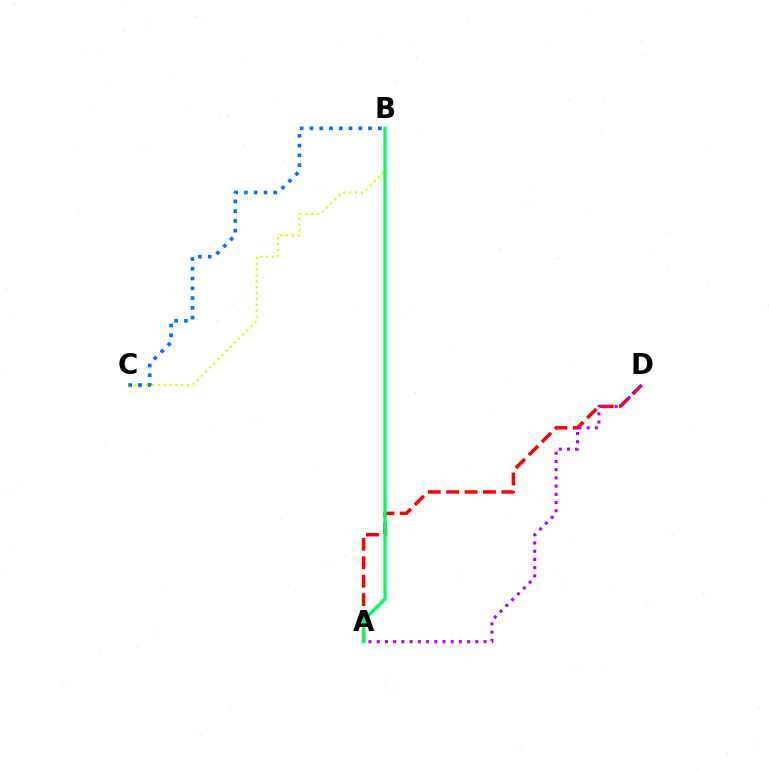{('A', 'D'): [{'color': '#ff0000', 'line_style': 'dashed', 'thickness': 2.5}, {'color': '#b900ff', 'line_style': 'dotted', 'thickness': 2.23}], ('B', 'C'): [{'color': '#d1ff00', 'line_style': 'dotted', 'thickness': 1.59}, {'color': '#0074ff', 'line_style': 'dotted', 'thickness': 2.65}], ('A', 'B'): [{'color': '#00ff5c', 'line_style': 'solid', 'thickness': 2.37}]}